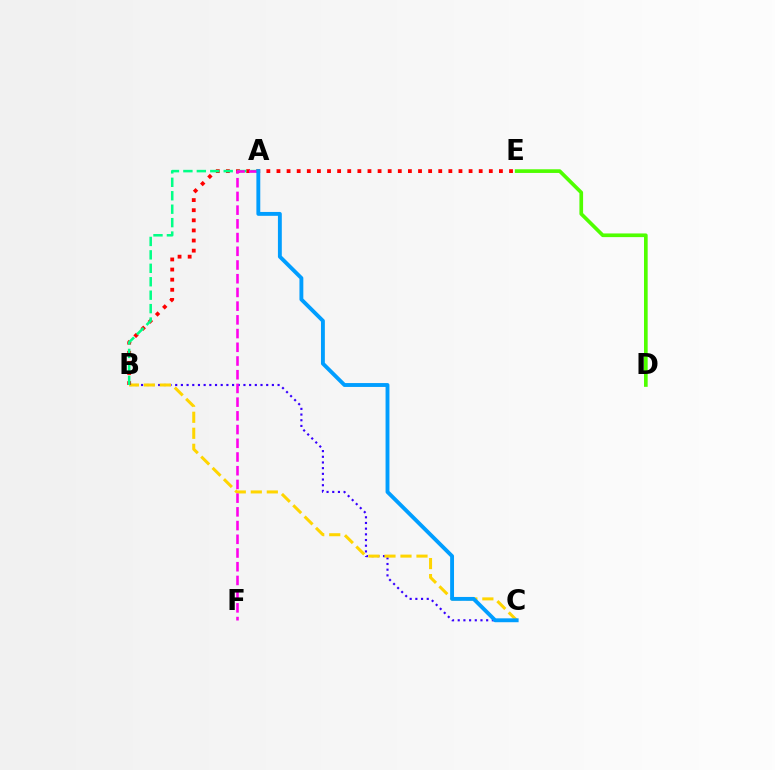{('B', 'C'): [{'color': '#3700ff', 'line_style': 'dotted', 'thickness': 1.55}, {'color': '#ffd500', 'line_style': 'dashed', 'thickness': 2.18}], ('B', 'E'): [{'color': '#ff0000', 'line_style': 'dotted', 'thickness': 2.75}], ('D', 'E'): [{'color': '#4fff00', 'line_style': 'solid', 'thickness': 2.64}], ('A', 'B'): [{'color': '#00ff86', 'line_style': 'dashed', 'thickness': 1.83}], ('A', 'F'): [{'color': '#ff00ed', 'line_style': 'dashed', 'thickness': 1.86}], ('A', 'C'): [{'color': '#009eff', 'line_style': 'solid', 'thickness': 2.79}]}